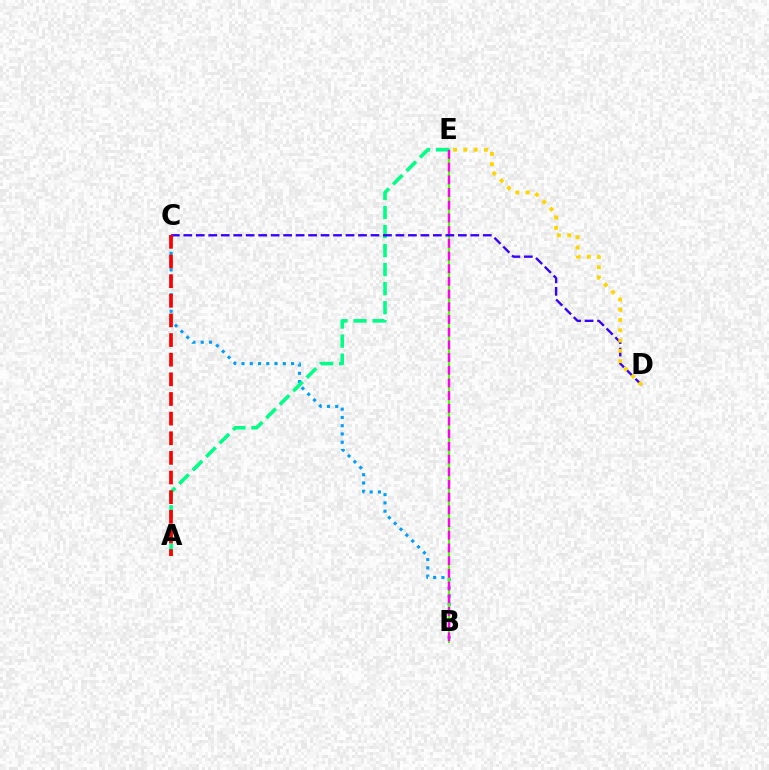{('B', 'C'): [{'color': '#009eff', 'line_style': 'dotted', 'thickness': 2.25}], ('B', 'E'): [{'color': '#4fff00', 'line_style': 'solid', 'thickness': 1.6}, {'color': '#ff00ed', 'line_style': 'dashed', 'thickness': 1.72}], ('A', 'E'): [{'color': '#00ff86', 'line_style': 'dashed', 'thickness': 2.59}], ('C', 'D'): [{'color': '#3700ff', 'line_style': 'dashed', 'thickness': 1.7}], ('D', 'E'): [{'color': '#ffd500', 'line_style': 'dotted', 'thickness': 2.79}], ('A', 'C'): [{'color': '#ff0000', 'line_style': 'dashed', 'thickness': 2.67}]}